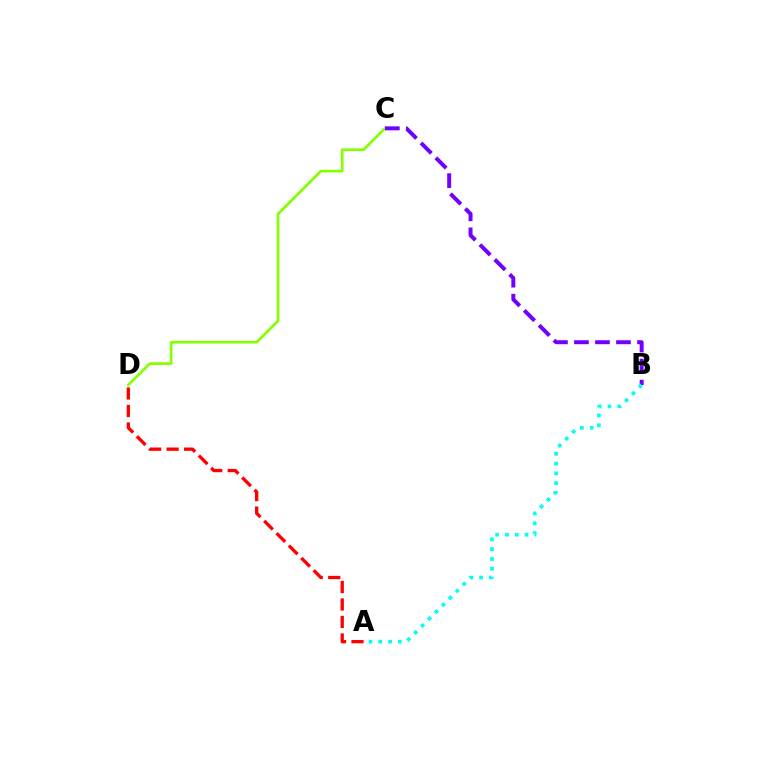{('C', 'D'): [{'color': '#84ff00', 'line_style': 'solid', 'thickness': 1.92}], ('B', 'C'): [{'color': '#7200ff', 'line_style': 'dashed', 'thickness': 2.86}], ('A', 'B'): [{'color': '#00fff6', 'line_style': 'dotted', 'thickness': 2.66}], ('A', 'D'): [{'color': '#ff0000', 'line_style': 'dashed', 'thickness': 2.38}]}